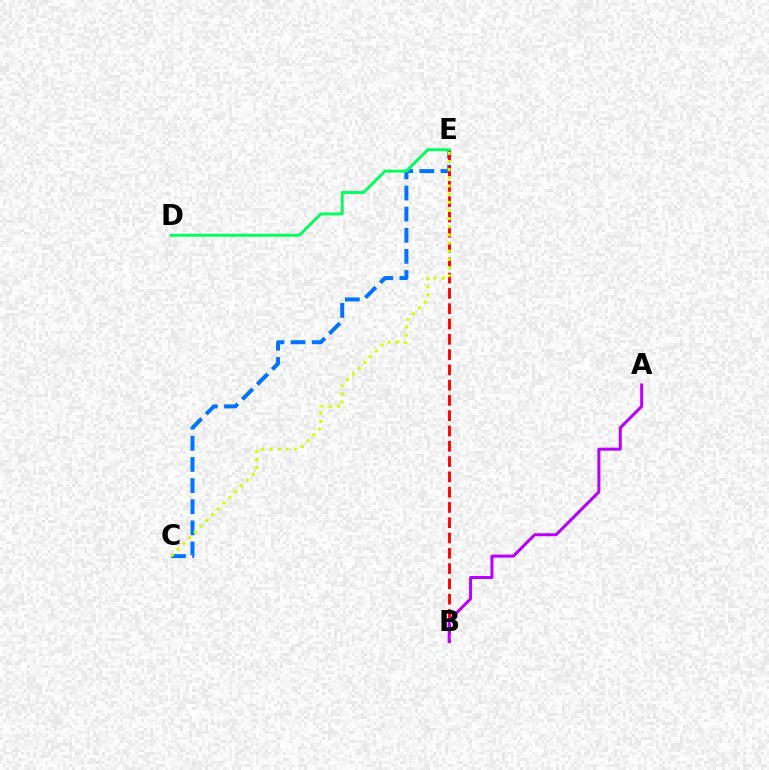{('C', 'E'): [{'color': '#0074ff', 'line_style': 'dashed', 'thickness': 2.87}, {'color': '#d1ff00', 'line_style': 'dotted', 'thickness': 2.22}], ('B', 'E'): [{'color': '#ff0000', 'line_style': 'dashed', 'thickness': 2.08}], ('D', 'E'): [{'color': '#00ff5c', 'line_style': 'solid', 'thickness': 2.09}], ('A', 'B'): [{'color': '#b900ff', 'line_style': 'solid', 'thickness': 2.16}]}